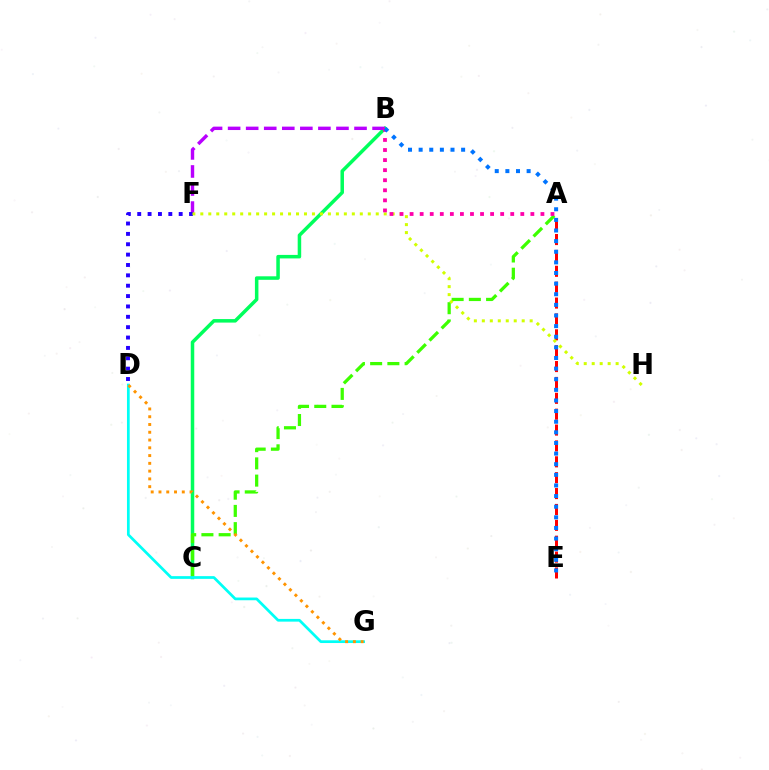{('A', 'E'): [{'color': '#ff0000', 'line_style': 'dashed', 'thickness': 2.16}], ('B', 'C'): [{'color': '#00ff5c', 'line_style': 'solid', 'thickness': 2.53}], ('A', 'C'): [{'color': '#3dff00', 'line_style': 'dashed', 'thickness': 2.34}], ('B', 'F'): [{'color': '#b900ff', 'line_style': 'dashed', 'thickness': 2.45}], ('D', 'G'): [{'color': '#00fff6', 'line_style': 'solid', 'thickness': 1.96}, {'color': '#ff9400', 'line_style': 'dotted', 'thickness': 2.11}], ('D', 'F'): [{'color': '#2500ff', 'line_style': 'dotted', 'thickness': 2.82}], ('F', 'H'): [{'color': '#d1ff00', 'line_style': 'dotted', 'thickness': 2.17}], ('A', 'B'): [{'color': '#ff00ac', 'line_style': 'dotted', 'thickness': 2.73}], ('B', 'E'): [{'color': '#0074ff', 'line_style': 'dotted', 'thickness': 2.89}]}